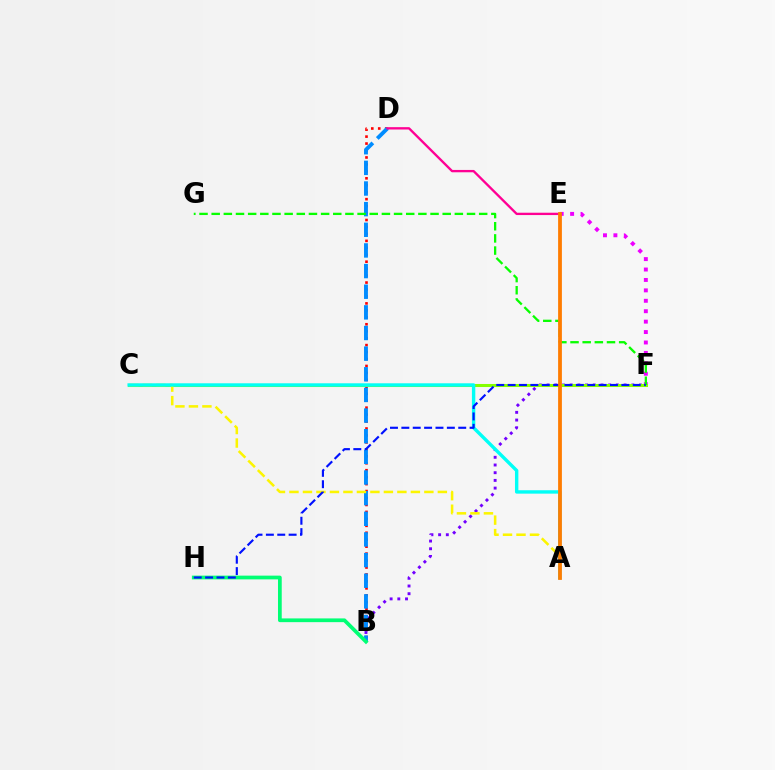{('B', 'D'): [{'color': '#ff0000', 'line_style': 'dotted', 'thickness': 1.89}, {'color': '#008cff', 'line_style': 'dashed', 'thickness': 2.8}], ('E', 'F'): [{'color': '#ee00ff', 'line_style': 'dotted', 'thickness': 2.83}], ('B', 'F'): [{'color': '#7200ff', 'line_style': 'dotted', 'thickness': 2.09}], ('C', 'F'): [{'color': '#84ff00', 'line_style': 'solid', 'thickness': 2.19}], ('A', 'C'): [{'color': '#fcf500', 'line_style': 'dashed', 'thickness': 1.83}, {'color': '#00fff6', 'line_style': 'solid', 'thickness': 2.45}], ('F', 'G'): [{'color': '#08ff00', 'line_style': 'dashed', 'thickness': 1.65}], ('B', 'H'): [{'color': '#00ff74', 'line_style': 'solid', 'thickness': 2.69}], ('D', 'E'): [{'color': '#ff0094', 'line_style': 'solid', 'thickness': 1.68}], ('F', 'H'): [{'color': '#0010ff', 'line_style': 'dashed', 'thickness': 1.55}], ('A', 'E'): [{'color': '#ff7c00', 'line_style': 'solid', 'thickness': 2.72}]}